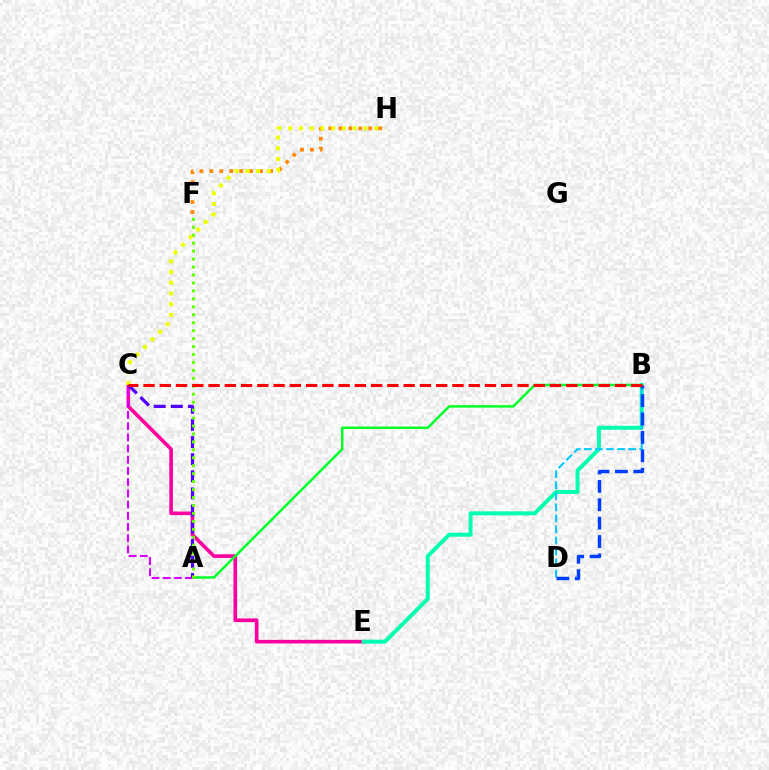{('C', 'E'): [{'color': '#ff00a0', 'line_style': 'solid', 'thickness': 2.62}], ('B', 'E'): [{'color': '#00ffaf', 'line_style': 'solid', 'thickness': 2.86}], ('B', 'D'): [{'color': '#00c7ff', 'line_style': 'dashed', 'thickness': 1.5}, {'color': '#003fff', 'line_style': 'dashed', 'thickness': 2.5}], ('A', 'B'): [{'color': '#00ff27', 'line_style': 'solid', 'thickness': 1.79}], ('A', 'C'): [{'color': '#d600ff', 'line_style': 'dashed', 'thickness': 1.52}, {'color': '#4f00ff', 'line_style': 'dashed', 'thickness': 2.33}], ('F', 'H'): [{'color': '#ff8800', 'line_style': 'dotted', 'thickness': 2.7}], ('A', 'F'): [{'color': '#66ff00', 'line_style': 'dotted', 'thickness': 2.16}], ('C', 'H'): [{'color': '#eeff00', 'line_style': 'dotted', 'thickness': 2.91}], ('B', 'C'): [{'color': '#ff0000', 'line_style': 'dashed', 'thickness': 2.21}]}